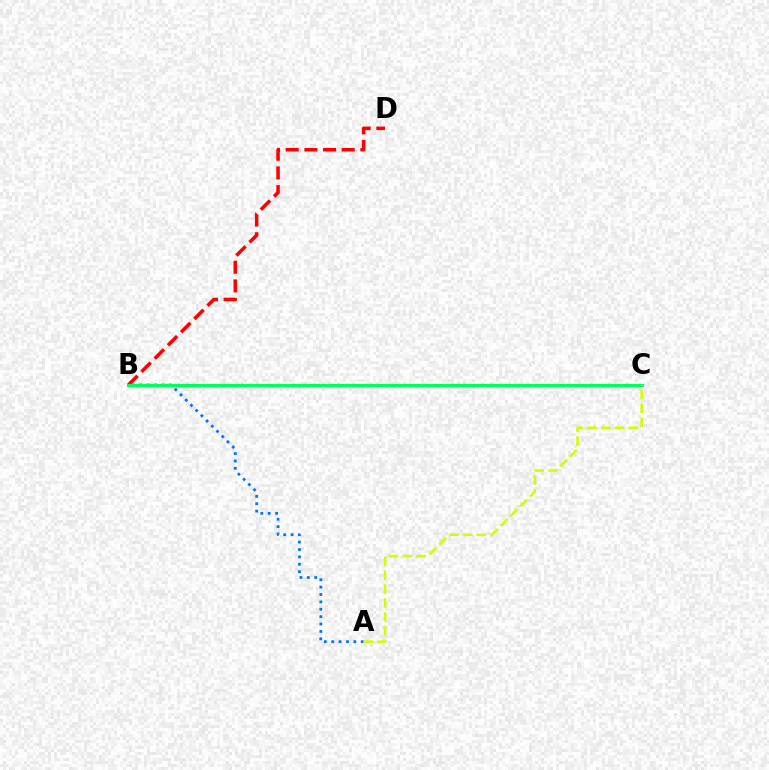{('B', 'C'): [{'color': '#b900ff', 'line_style': 'dashed', 'thickness': 1.87}, {'color': '#00ff5c', 'line_style': 'solid', 'thickness': 2.33}], ('B', 'D'): [{'color': '#ff0000', 'line_style': 'dashed', 'thickness': 2.54}], ('A', 'B'): [{'color': '#0074ff', 'line_style': 'dotted', 'thickness': 2.0}], ('A', 'C'): [{'color': '#d1ff00', 'line_style': 'dashed', 'thickness': 1.88}]}